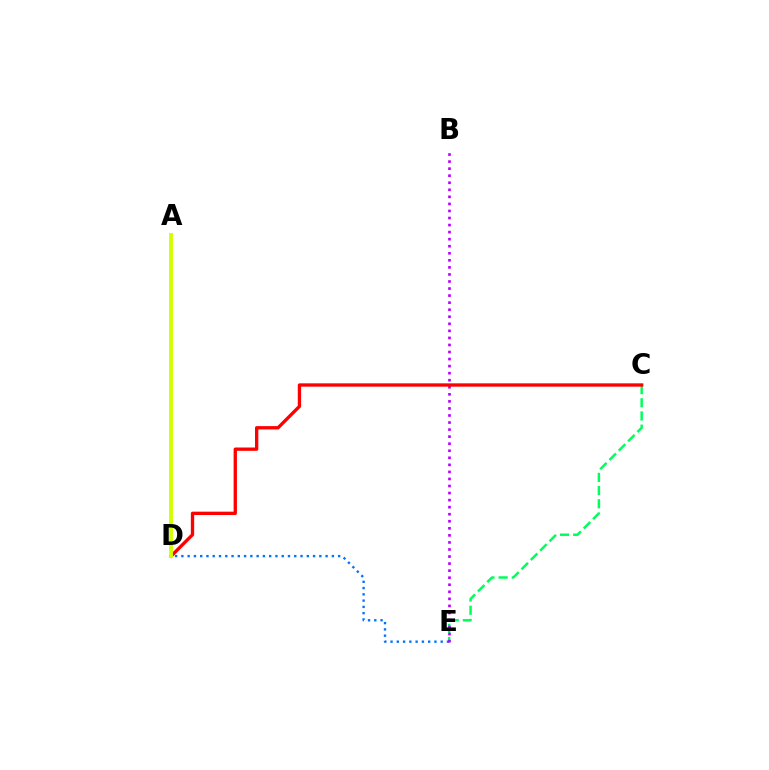{('C', 'E'): [{'color': '#00ff5c', 'line_style': 'dashed', 'thickness': 1.79}], ('D', 'E'): [{'color': '#0074ff', 'line_style': 'dotted', 'thickness': 1.7}], ('B', 'E'): [{'color': '#b900ff', 'line_style': 'dotted', 'thickness': 1.92}], ('C', 'D'): [{'color': '#ff0000', 'line_style': 'solid', 'thickness': 2.39}], ('A', 'D'): [{'color': '#d1ff00', 'line_style': 'solid', 'thickness': 2.8}]}